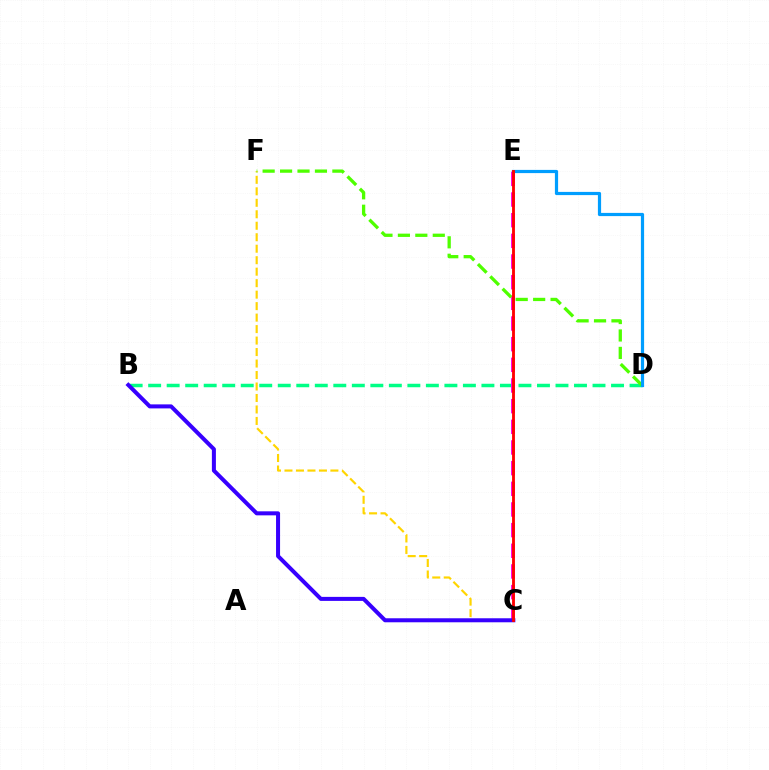{('B', 'D'): [{'color': '#00ff86', 'line_style': 'dashed', 'thickness': 2.52}], ('C', 'E'): [{'color': '#ff00ed', 'line_style': 'dashed', 'thickness': 2.81}, {'color': '#ff0000', 'line_style': 'solid', 'thickness': 2.06}], ('C', 'F'): [{'color': '#ffd500', 'line_style': 'dashed', 'thickness': 1.56}], ('D', 'F'): [{'color': '#4fff00', 'line_style': 'dashed', 'thickness': 2.37}], ('D', 'E'): [{'color': '#009eff', 'line_style': 'solid', 'thickness': 2.31}], ('B', 'C'): [{'color': '#3700ff', 'line_style': 'solid', 'thickness': 2.89}]}